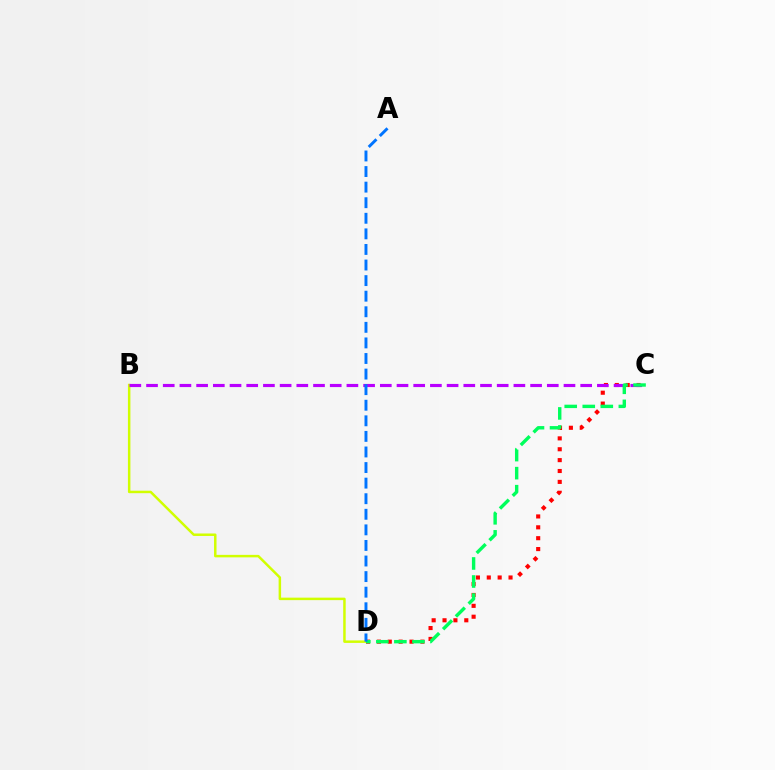{('B', 'D'): [{'color': '#d1ff00', 'line_style': 'solid', 'thickness': 1.79}], ('C', 'D'): [{'color': '#ff0000', 'line_style': 'dotted', 'thickness': 2.96}, {'color': '#00ff5c', 'line_style': 'dashed', 'thickness': 2.45}], ('B', 'C'): [{'color': '#b900ff', 'line_style': 'dashed', 'thickness': 2.27}], ('A', 'D'): [{'color': '#0074ff', 'line_style': 'dashed', 'thickness': 2.12}]}